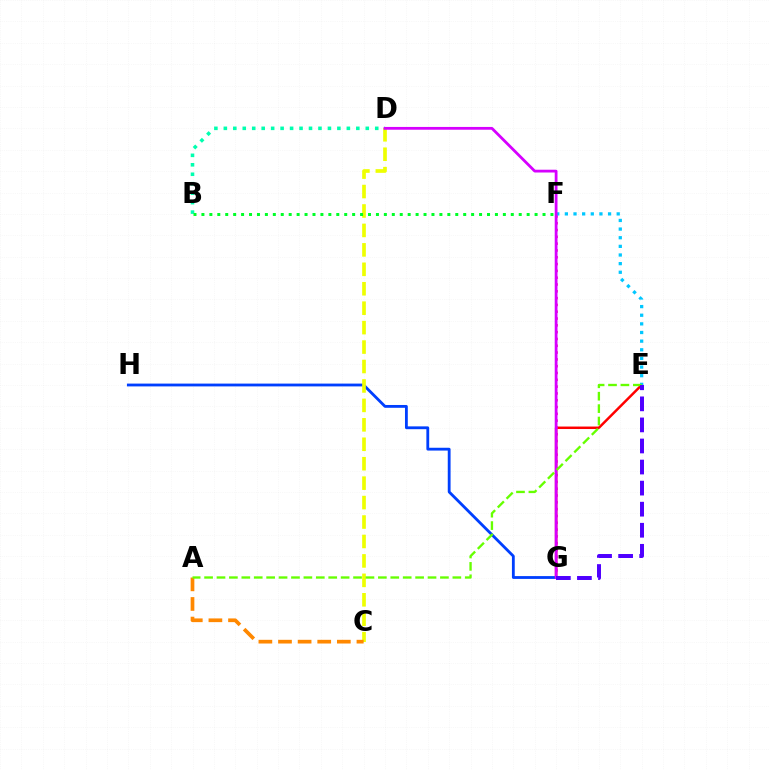{('E', 'G'): [{'color': '#ff0000', 'line_style': 'solid', 'thickness': 1.79}, {'color': '#4f00ff', 'line_style': 'dashed', 'thickness': 2.86}], ('G', 'H'): [{'color': '#003fff', 'line_style': 'solid', 'thickness': 2.03}], ('C', 'D'): [{'color': '#eeff00', 'line_style': 'dashed', 'thickness': 2.64}], ('F', 'G'): [{'color': '#ff00a0', 'line_style': 'dotted', 'thickness': 1.85}], ('E', 'F'): [{'color': '#00c7ff', 'line_style': 'dotted', 'thickness': 2.35}], ('B', 'D'): [{'color': '#00ffaf', 'line_style': 'dotted', 'thickness': 2.57}], ('A', 'C'): [{'color': '#ff8800', 'line_style': 'dashed', 'thickness': 2.66}], ('D', 'G'): [{'color': '#d600ff', 'line_style': 'solid', 'thickness': 2.0}], ('B', 'F'): [{'color': '#00ff27', 'line_style': 'dotted', 'thickness': 2.16}], ('A', 'E'): [{'color': '#66ff00', 'line_style': 'dashed', 'thickness': 1.69}]}